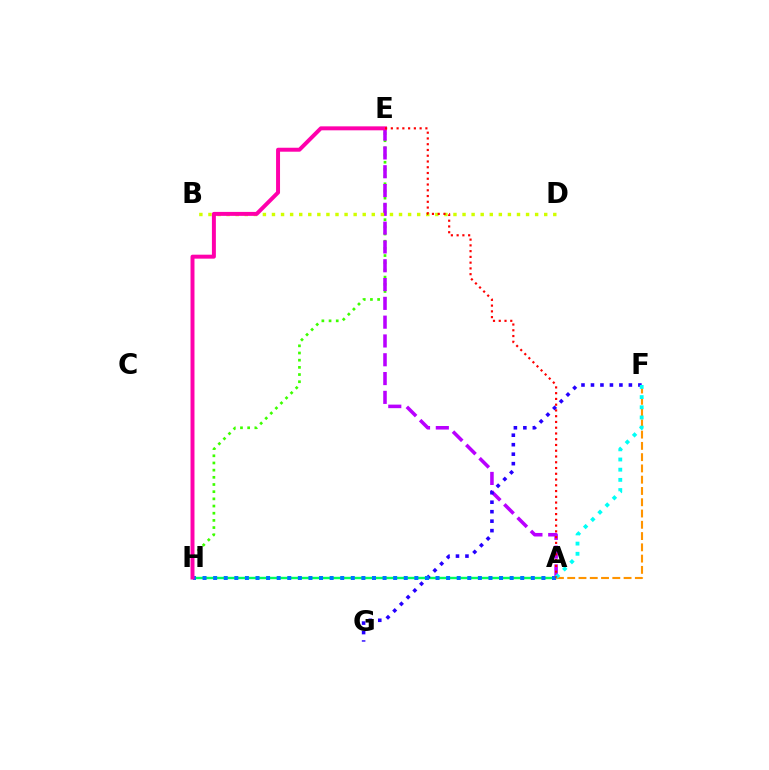{('A', 'H'): [{'color': '#00ff5c', 'line_style': 'solid', 'thickness': 1.73}, {'color': '#0074ff', 'line_style': 'dotted', 'thickness': 2.88}], ('E', 'H'): [{'color': '#3dff00', 'line_style': 'dotted', 'thickness': 1.95}, {'color': '#ff00ac', 'line_style': 'solid', 'thickness': 2.86}], ('A', 'E'): [{'color': '#b900ff', 'line_style': 'dashed', 'thickness': 2.55}, {'color': '#ff0000', 'line_style': 'dotted', 'thickness': 1.56}], ('A', 'F'): [{'color': '#ff9400', 'line_style': 'dashed', 'thickness': 1.53}, {'color': '#00fff6', 'line_style': 'dotted', 'thickness': 2.77}], ('F', 'G'): [{'color': '#2500ff', 'line_style': 'dotted', 'thickness': 2.58}], ('B', 'D'): [{'color': '#d1ff00', 'line_style': 'dotted', 'thickness': 2.47}]}